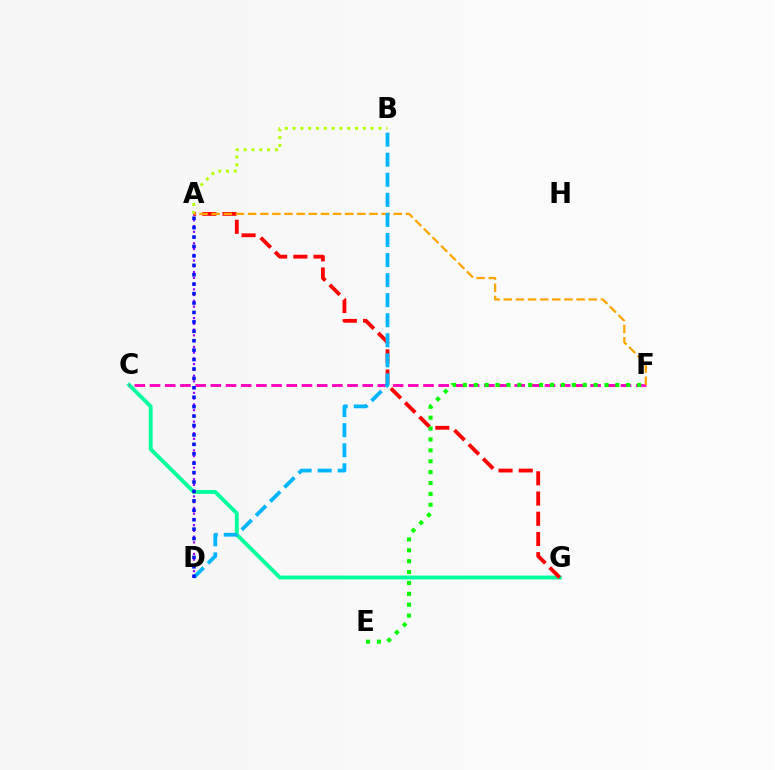{('A', 'D'): [{'color': '#9b00ff', 'line_style': 'dotted', 'thickness': 1.56}, {'color': '#0010ff', 'line_style': 'dotted', 'thickness': 2.56}], ('C', 'G'): [{'color': '#00ff9d', 'line_style': 'solid', 'thickness': 2.79}], ('A', 'G'): [{'color': '#ff0000', 'line_style': 'dashed', 'thickness': 2.75}], ('C', 'F'): [{'color': '#ff00bd', 'line_style': 'dashed', 'thickness': 2.06}], ('A', 'B'): [{'color': '#b3ff00', 'line_style': 'dotted', 'thickness': 2.12}], ('E', 'F'): [{'color': '#08ff00', 'line_style': 'dotted', 'thickness': 2.96}], ('A', 'F'): [{'color': '#ffa500', 'line_style': 'dashed', 'thickness': 1.65}], ('B', 'D'): [{'color': '#00b5ff', 'line_style': 'dashed', 'thickness': 2.73}]}